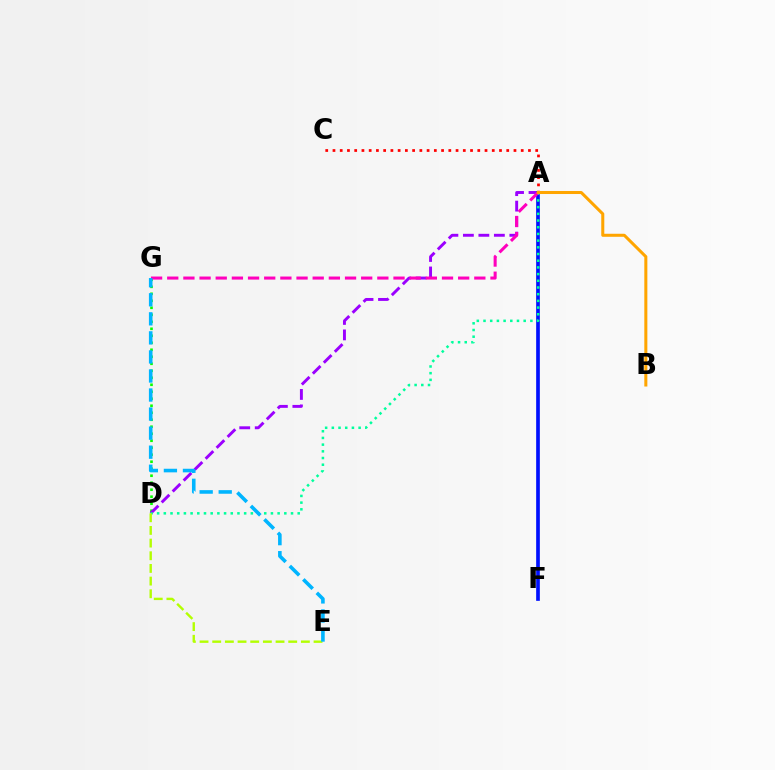{('D', 'G'): [{'color': '#08ff00', 'line_style': 'dotted', 'thickness': 1.9}], ('A', 'D'): [{'color': '#9b00ff', 'line_style': 'dashed', 'thickness': 2.1}, {'color': '#00ff9d', 'line_style': 'dotted', 'thickness': 1.82}], ('A', 'F'): [{'color': '#0010ff', 'line_style': 'solid', 'thickness': 2.65}], ('A', 'C'): [{'color': '#ff0000', 'line_style': 'dotted', 'thickness': 1.97}], ('A', 'G'): [{'color': '#ff00bd', 'line_style': 'dashed', 'thickness': 2.2}], ('D', 'E'): [{'color': '#b3ff00', 'line_style': 'dashed', 'thickness': 1.72}], ('A', 'B'): [{'color': '#ffa500', 'line_style': 'solid', 'thickness': 2.18}], ('E', 'G'): [{'color': '#00b5ff', 'line_style': 'dashed', 'thickness': 2.59}]}